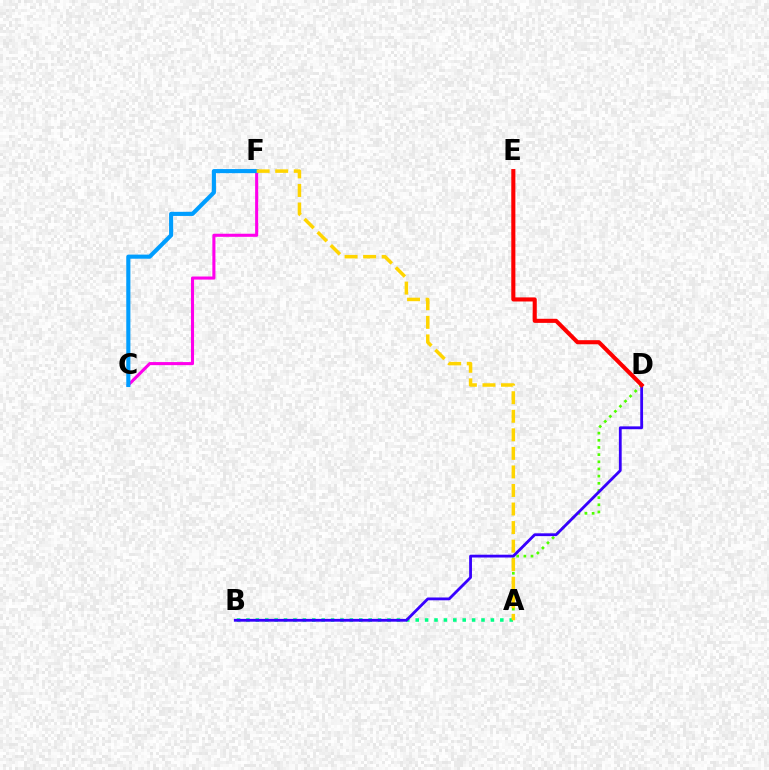{('C', 'F'): [{'color': '#ff00ed', 'line_style': 'solid', 'thickness': 2.22}, {'color': '#009eff', 'line_style': 'solid', 'thickness': 2.96}], ('A', 'D'): [{'color': '#4fff00', 'line_style': 'dotted', 'thickness': 1.95}], ('A', 'B'): [{'color': '#00ff86', 'line_style': 'dotted', 'thickness': 2.55}], ('B', 'D'): [{'color': '#3700ff', 'line_style': 'solid', 'thickness': 2.02}], ('D', 'E'): [{'color': '#ff0000', 'line_style': 'solid', 'thickness': 2.94}], ('A', 'F'): [{'color': '#ffd500', 'line_style': 'dashed', 'thickness': 2.52}]}